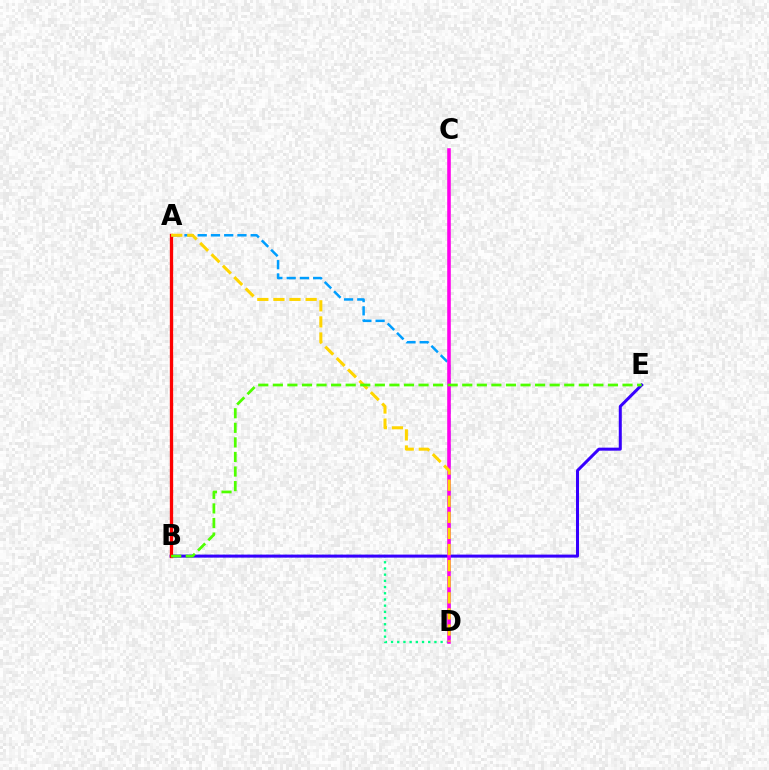{('B', 'D'): [{'color': '#00ff86', 'line_style': 'dotted', 'thickness': 1.68}], ('B', 'E'): [{'color': '#3700ff', 'line_style': 'solid', 'thickness': 2.17}, {'color': '#4fff00', 'line_style': 'dashed', 'thickness': 1.98}], ('A', 'B'): [{'color': '#ff0000', 'line_style': 'solid', 'thickness': 2.39}], ('A', 'D'): [{'color': '#009eff', 'line_style': 'dashed', 'thickness': 1.8}, {'color': '#ffd500', 'line_style': 'dashed', 'thickness': 2.19}], ('C', 'D'): [{'color': '#ff00ed', 'line_style': 'solid', 'thickness': 2.57}]}